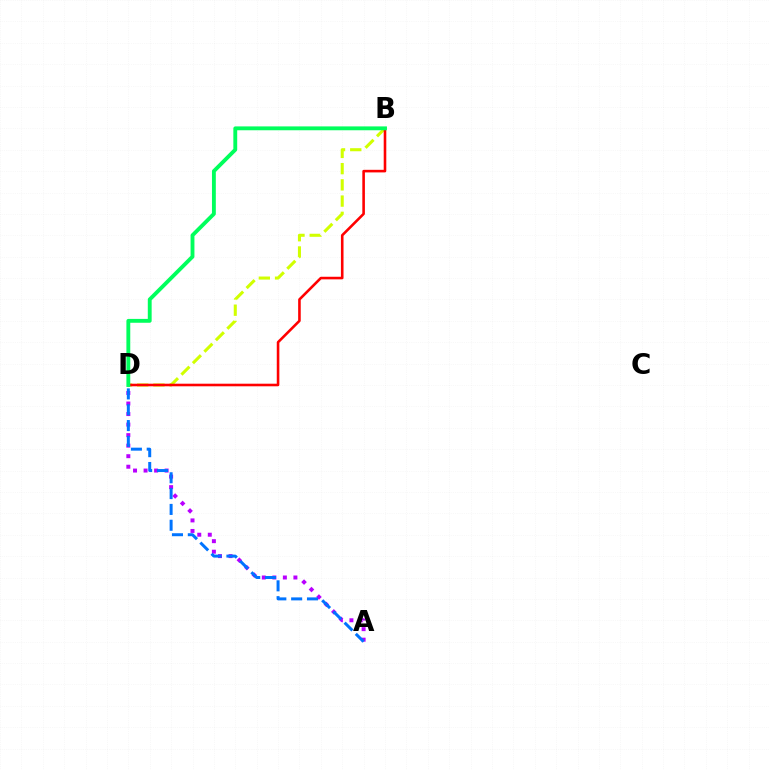{('A', 'D'): [{'color': '#b900ff', 'line_style': 'dotted', 'thickness': 2.86}, {'color': '#0074ff', 'line_style': 'dashed', 'thickness': 2.15}], ('B', 'D'): [{'color': '#d1ff00', 'line_style': 'dashed', 'thickness': 2.2}, {'color': '#ff0000', 'line_style': 'solid', 'thickness': 1.87}, {'color': '#00ff5c', 'line_style': 'solid', 'thickness': 2.78}]}